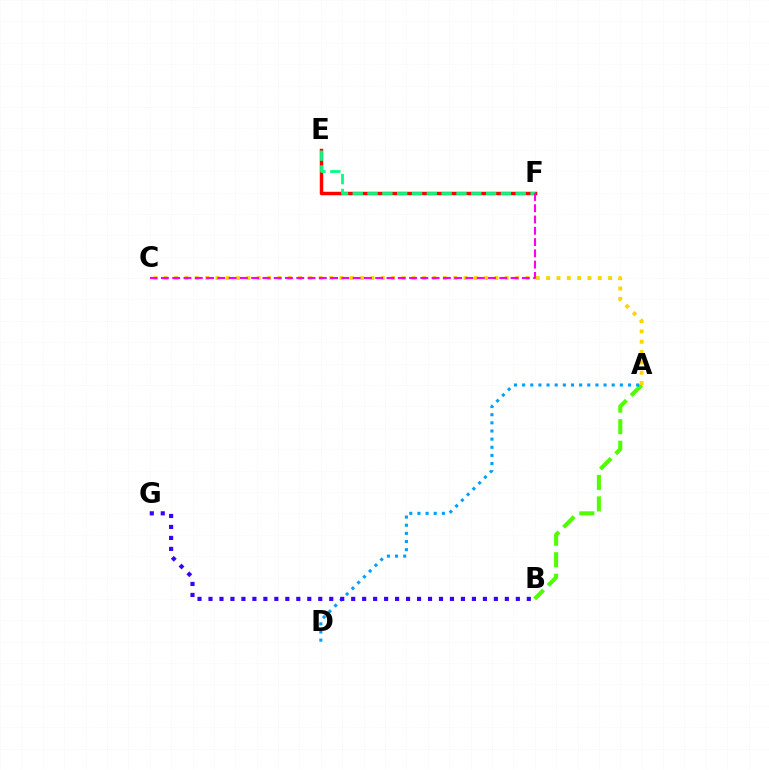{('A', 'B'): [{'color': '#4fff00', 'line_style': 'dashed', 'thickness': 2.92}], ('A', 'C'): [{'color': '#ffd500', 'line_style': 'dotted', 'thickness': 2.81}], ('E', 'F'): [{'color': '#ff0000', 'line_style': 'solid', 'thickness': 2.49}, {'color': '#00ff86', 'line_style': 'dashed', 'thickness': 2.01}], ('A', 'D'): [{'color': '#009eff', 'line_style': 'dotted', 'thickness': 2.21}], ('C', 'F'): [{'color': '#ff00ed', 'line_style': 'dashed', 'thickness': 1.53}], ('B', 'G'): [{'color': '#3700ff', 'line_style': 'dotted', 'thickness': 2.98}]}